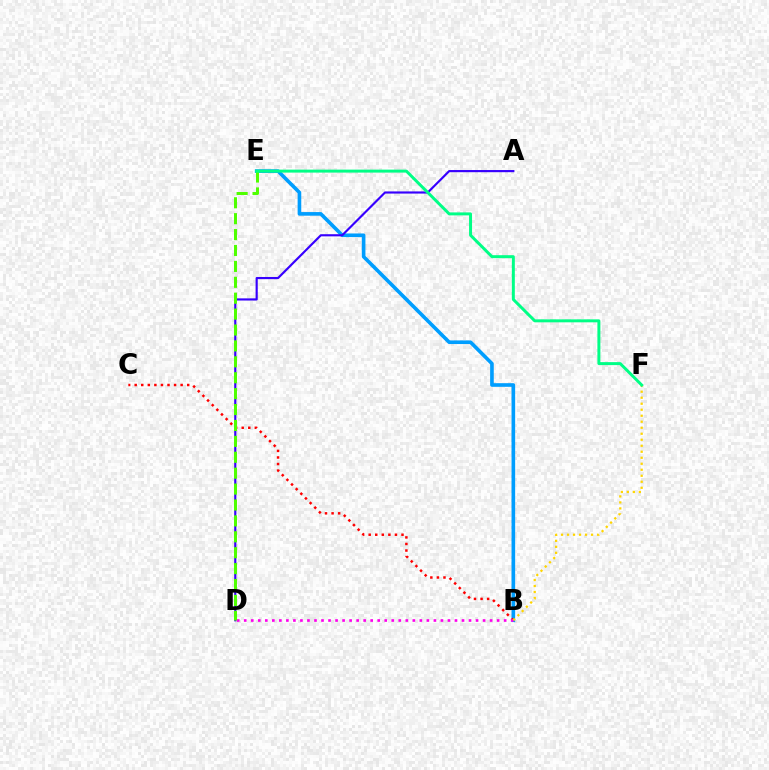{('B', 'E'): [{'color': '#009eff', 'line_style': 'solid', 'thickness': 2.61}], ('A', 'D'): [{'color': '#3700ff', 'line_style': 'solid', 'thickness': 1.55}], ('B', 'C'): [{'color': '#ff0000', 'line_style': 'dotted', 'thickness': 1.78}], ('B', 'D'): [{'color': '#ff00ed', 'line_style': 'dotted', 'thickness': 1.91}], ('D', 'E'): [{'color': '#4fff00', 'line_style': 'dashed', 'thickness': 2.16}], ('B', 'F'): [{'color': '#ffd500', 'line_style': 'dotted', 'thickness': 1.63}], ('E', 'F'): [{'color': '#00ff86', 'line_style': 'solid', 'thickness': 2.14}]}